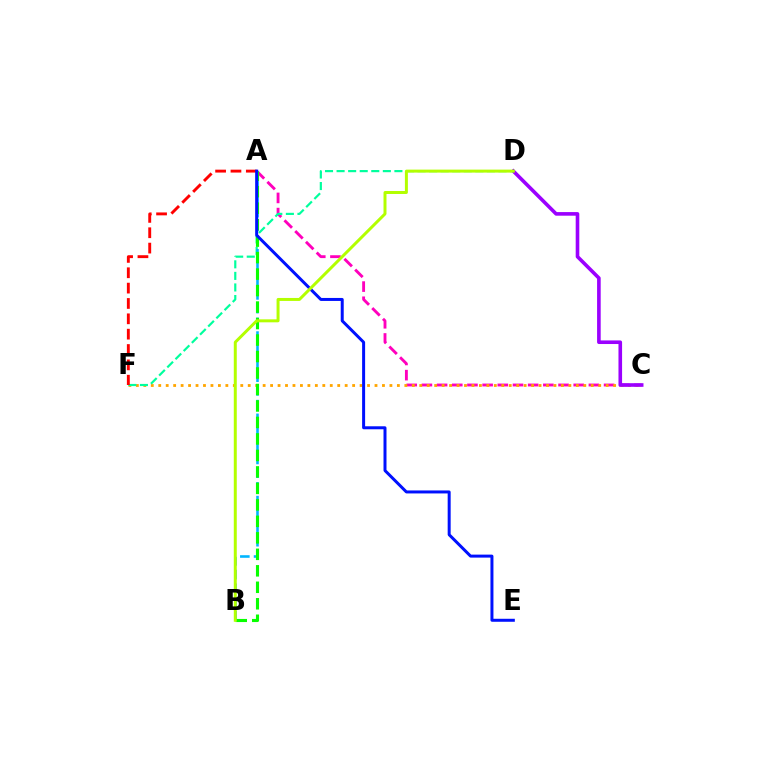{('A', 'C'): [{'color': '#ff00bd', 'line_style': 'dashed', 'thickness': 2.06}], ('C', 'F'): [{'color': '#ffa500', 'line_style': 'dotted', 'thickness': 2.03}], ('C', 'D'): [{'color': '#9b00ff', 'line_style': 'solid', 'thickness': 2.6}], ('D', 'F'): [{'color': '#00ff9d', 'line_style': 'dashed', 'thickness': 1.57}], ('A', 'B'): [{'color': '#00b5ff', 'line_style': 'dashed', 'thickness': 1.86}, {'color': '#08ff00', 'line_style': 'dashed', 'thickness': 2.24}], ('A', 'F'): [{'color': '#ff0000', 'line_style': 'dashed', 'thickness': 2.09}], ('A', 'E'): [{'color': '#0010ff', 'line_style': 'solid', 'thickness': 2.16}], ('B', 'D'): [{'color': '#b3ff00', 'line_style': 'solid', 'thickness': 2.14}]}